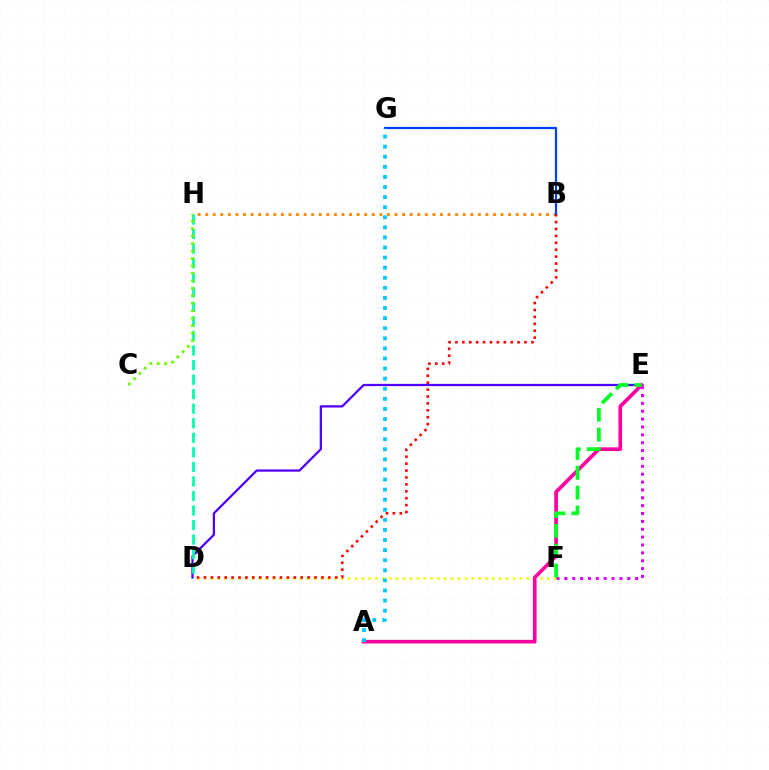{('B', 'H'): [{'color': '#ff8800', 'line_style': 'dotted', 'thickness': 2.06}], ('D', 'F'): [{'color': '#eeff00', 'line_style': 'dotted', 'thickness': 1.87}], ('D', 'E'): [{'color': '#4f00ff', 'line_style': 'solid', 'thickness': 1.63}], ('A', 'E'): [{'color': '#ff00a0', 'line_style': 'solid', 'thickness': 2.63}], ('B', 'D'): [{'color': '#ff0000', 'line_style': 'dotted', 'thickness': 1.88}], ('E', 'F'): [{'color': '#d600ff', 'line_style': 'dotted', 'thickness': 2.14}, {'color': '#00ff27', 'line_style': 'dashed', 'thickness': 2.7}], ('B', 'G'): [{'color': '#003fff', 'line_style': 'solid', 'thickness': 1.59}], ('D', 'H'): [{'color': '#00ffaf', 'line_style': 'dashed', 'thickness': 1.98}], ('A', 'G'): [{'color': '#00c7ff', 'line_style': 'dotted', 'thickness': 2.74}], ('C', 'H'): [{'color': '#66ff00', 'line_style': 'dotted', 'thickness': 2.03}]}